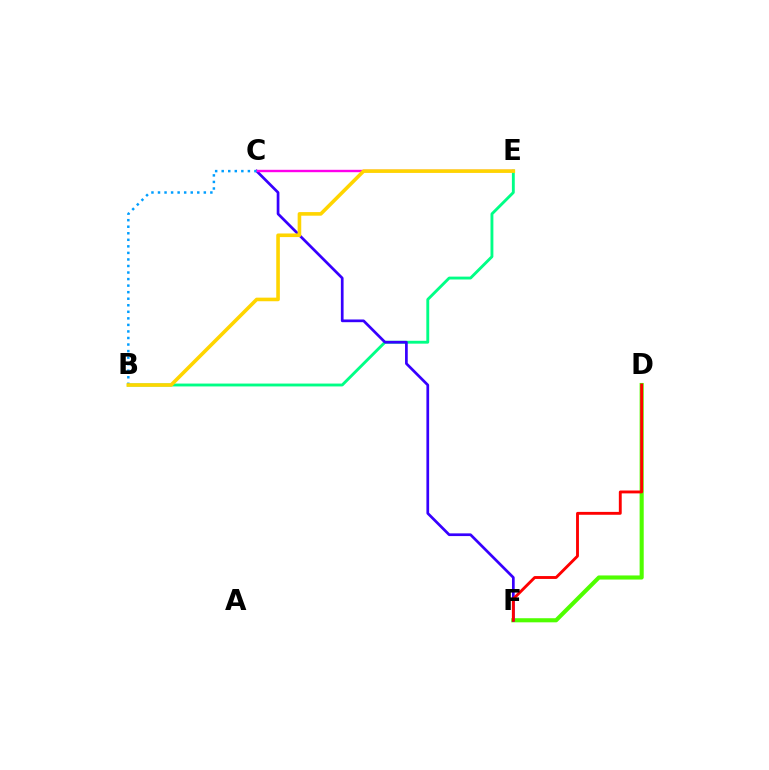{('D', 'F'): [{'color': '#4fff00', 'line_style': 'solid', 'thickness': 2.95}, {'color': '#ff0000', 'line_style': 'solid', 'thickness': 2.07}], ('B', 'E'): [{'color': '#00ff86', 'line_style': 'solid', 'thickness': 2.06}, {'color': '#ffd500', 'line_style': 'solid', 'thickness': 2.59}], ('C', 'F'): [{'color': '#3700ff', 'line_style': 'solid', 'thickness': 1.95}], ('C', 'E'): [{'color': '#ff00ed', 'line_style': 'solid', 'thickness': 1.72}], ('B', 'C'): [{'color': '#009eff', 'line_style': 'dotted', 'thickness': 1.78}]}